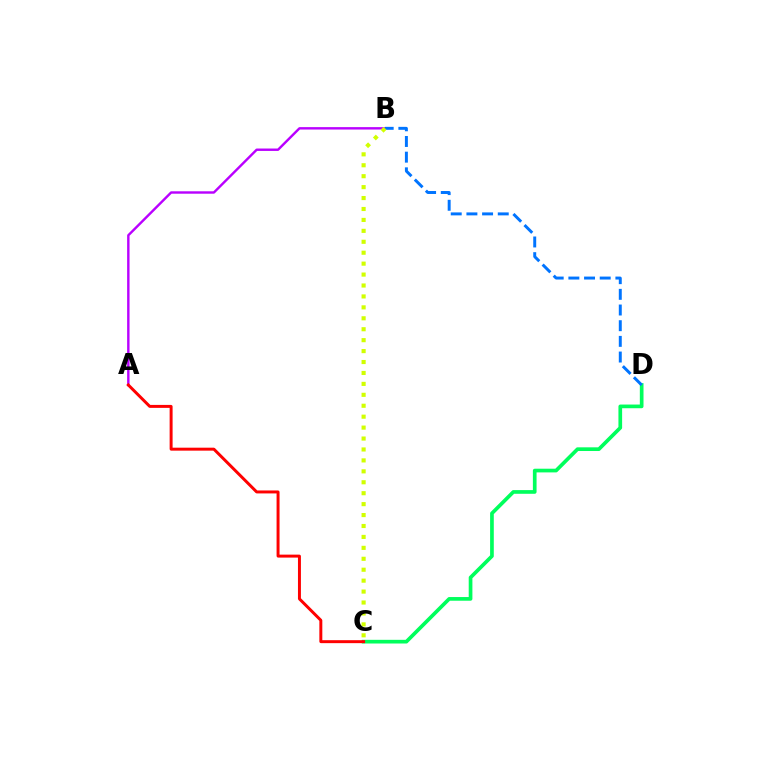{('A', 'B'): [{'color': '#b900ff', 'line_style': 'solid', 'thickness': 1.74}], ('C', 'D'): [{'color': '#00ff5c', 'line_style': 'solid', 'thickness': 2.65}], ('B', 'D'): [{'color': '#0074ff', 'line_style': 'dashed', 'thickness': 2.13}], ('B', 'C'): [{'color': '#d1ff00', 'line_style': 'dotted', 'thickness': 2.97}], ('A', 'C'): [{'color': '#ff0000', 'line_style': 'solid', 'thickness': 2.13}]}